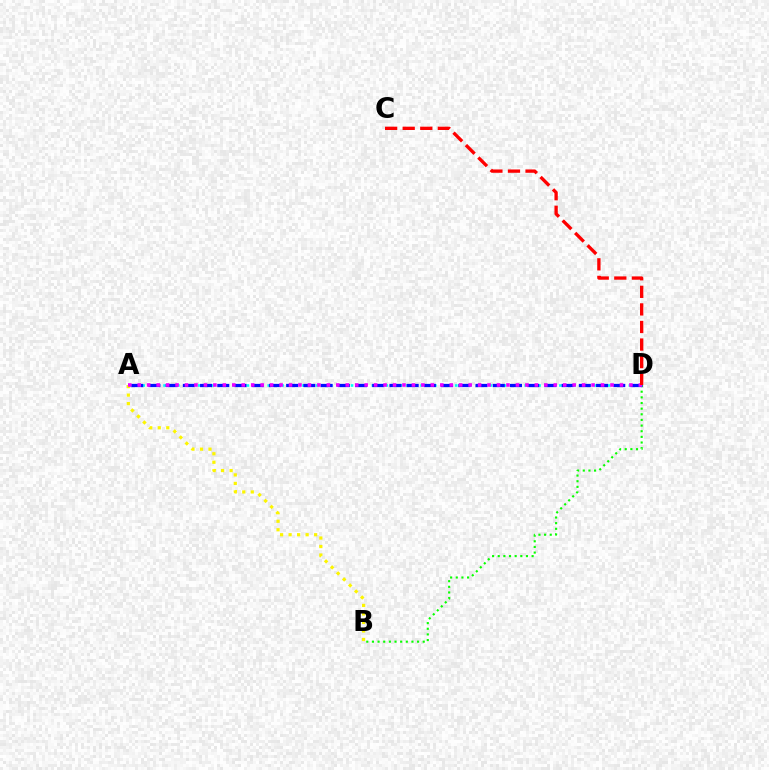{('A', 'D'): [{'color': '#00fff6', 'line_style': 'dotted', 'thickness': 1.89}, {'color': '#0010ff', 'line_style': 'dashed', 'thickness': 2.34}, {'color': '#ee00ff', 'line_style': 'dotted', 'thickness': 2.57}], ('B', 'D'): [{'color': '#08ff00', 'line_style': 'dotted', 'thickness': 1.53}], ('A', 'B'): [{'color': '#fcf500', 'line_style': 'dotted', 'thickness': 2.31}], ('C', 'D'): [{'color': '#ff0000', 'line_style': 'dashed', 'thickness': 2.39}]}